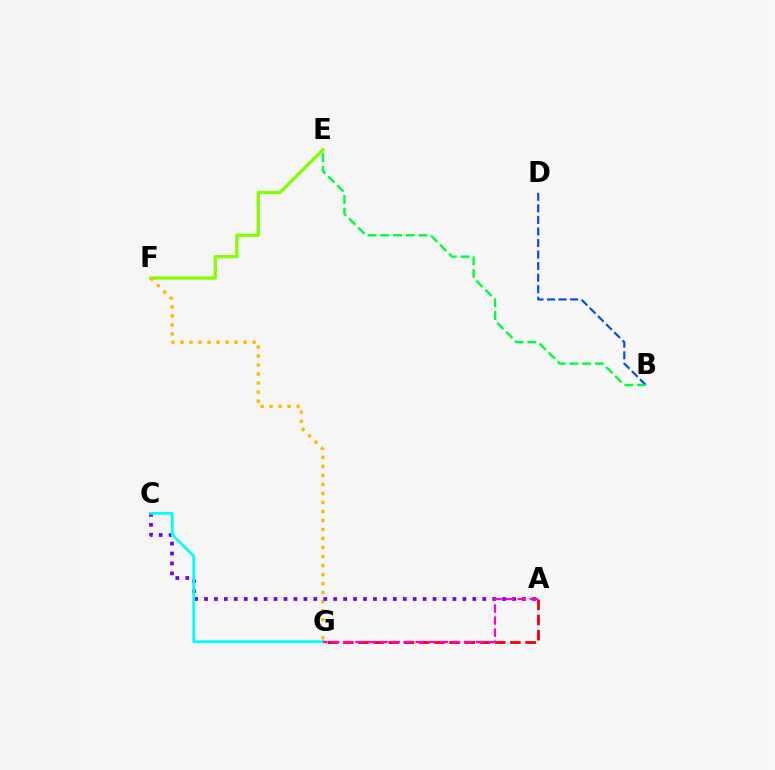{('E', 'F'): [{'color': '#84ff00', 'line_style': 'solid', 'thickness': 2.34}], ('F', 'G'): [{'color': '#ffbd00', 'line_style': 'dotted', 'thickness': 2.45}], ('B', 'D'): [{'color': '#004bff', 'line_style': 'dashed', 'thickness': 1.57}], ('A', 'C'): [{'color': '#7200ff', 'line_style': 'dotted', 'thickness': 2.7}], ('C', 'G'): [{'color': '#00fff6', 'line_style': 'solid', 'thickness': 2.0}], ('B', 'E'): [{'color': '#00ff39', 'line_style': 'dashed', 'thickness': 1.73}], ('A', 'G'): [{'color': '#ff0000', 'line_style': 'dashed', 'thickness': 2.06}, {'color': '#ff00cf', 'line_style': 'dashed', 'thickness': 1.64}]}